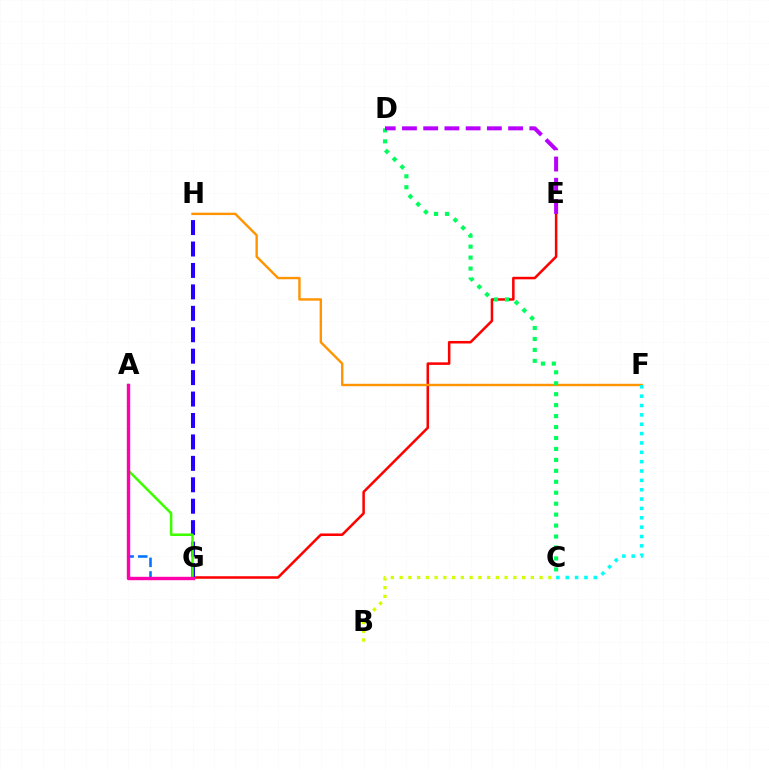{('B', 'C'): [{'color': '#d1ff00', 'line_style': 'dotted', 'thickness': 2.38}], ('E', 'G'): [{'color': '#ff0000', 'line_style': 'solid', 'thickness': 1.82}], ('F', 'H'): [{'color': '#ff9400', 'line_style': 'solid', 'thickness': 1.73}], ('C', 'F'): [{'color': '#00fff6', 'line_style': 'dotted', 'thickness': 2.54}], ('C', 'D'): [{'color': '#00ff5c', 'line_style': 'dotted', 'thickness': 2.97}], ('G', 'H'): [{'color': '#2500ff', 'line_style': 'dashed', 'thickness': 2.91}], ('D', 'E'): [{'color': '#b900ff', 'line_style': 'dashed', 'thickness': 2.88}], ('A', 'G'): [{'color': '#0074ff', 'line_style': 'dashed', 'thickness': 1.85}, {'color': '#3dff00', 'line_style': 'solid', 'thickness': 1.83}, {'color': '#ff00ac', 'line_style': 'solid', 'thickness': 2.44}]}